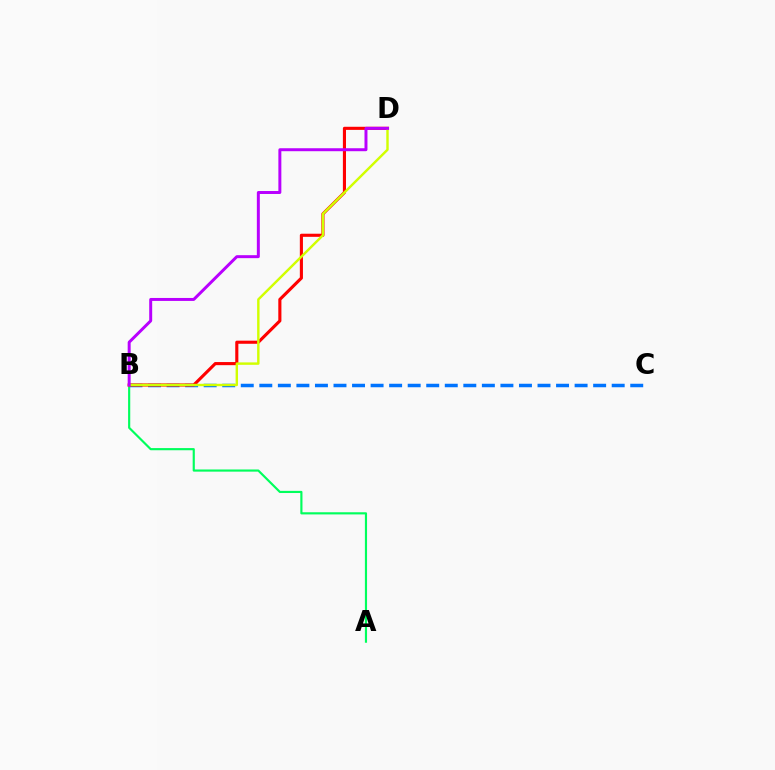{('A', 'B'): [{'color': '#00ff5c', 'line_style': 'solid', 'thickness': 1.55}], ('B', 'C'): [{'color': '#0074ff', 'line_style': 'dashed', 'thickness': 2.52}], ('B', 'D'): [{'color': '#ff0000', 'line_style': 'solid', 'thickness': 2.24}, {'color': '#d1ff00', 'line_style': 'solid', 'thickness': 1.74}, {'color': '#b900ff', 'line_style': 'solid', 'thickness': 2.14}]}